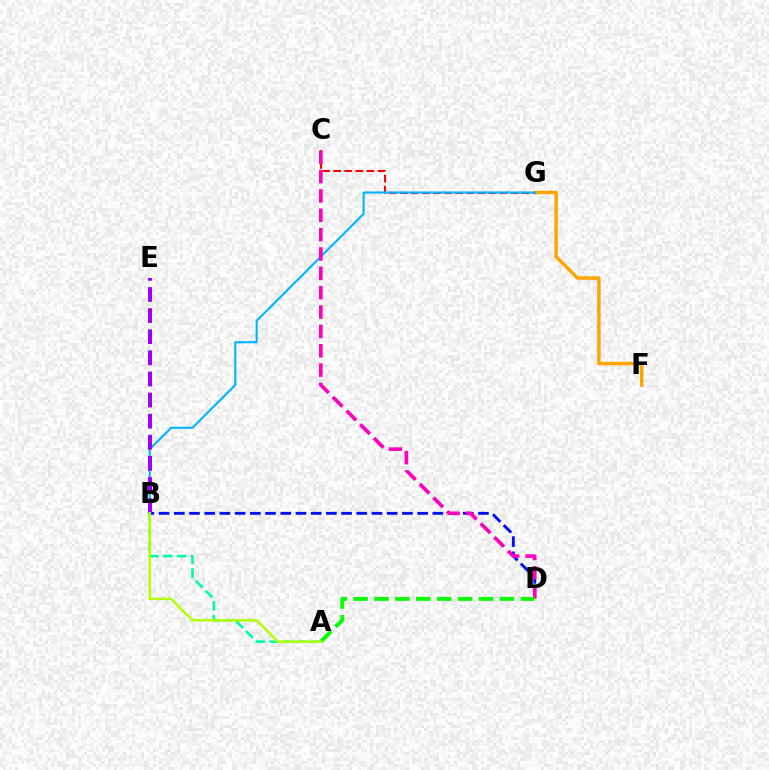{('B', 'D'): [{'color': '#0010ff', 'line_style': 'dashed', 'thickness': 2.07}], ('F', 'G'): [{'color': '#ffa500', 'line_style': 'solid', 'thickness': 2.51}], ('C', 'G'): [{'color': '#ff0000', 'line_style': 'dashed', 'thickness': 1.51}], ('B', 'G'): [{'color': '#00b5ff', 'line_style': 'solid', 'thickness': 1.52}], ('A', 'B'): [{'color': '#00ff9d', 'line_style': 'dashed', 'thickness': 1.89}, {'color': '#b3ff00', 'line_style': 'solid', 'thickness': 1.78}], ('C', 'D'): [{'color': '#ff00bd', 'line_style': 'dashed', 'thickness': 2.63}], ('A', 'D'): [{'color': '#08ff00', 'line_style': 'dashed', 'thickness': 2.84}], ('B', 'E'): [{'color': '#9b00ff', 'line_style': 'dashed', 'thickness': 2.87}]}